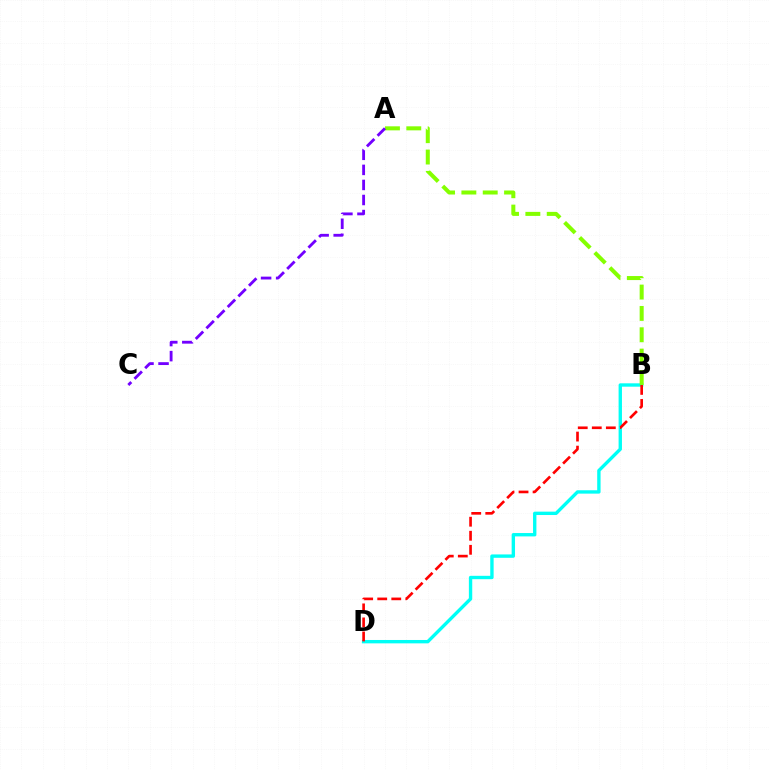{('B', 'D'): [{'color': '#00fff6', 'line_style': 'solid', 'thickness': 2.43}, {'color': '#ff0000', 'line_style': 'dashed', 'thickness': 1.91}], ('A', 'B'): [{'color': '#84ff00', 'line_style': 'dashed', 'thickness': 2.9}], ('A', 'C'): [{'color': '#7200ff', 'line_style': 'dashed', 'thickness': 2.04}]}